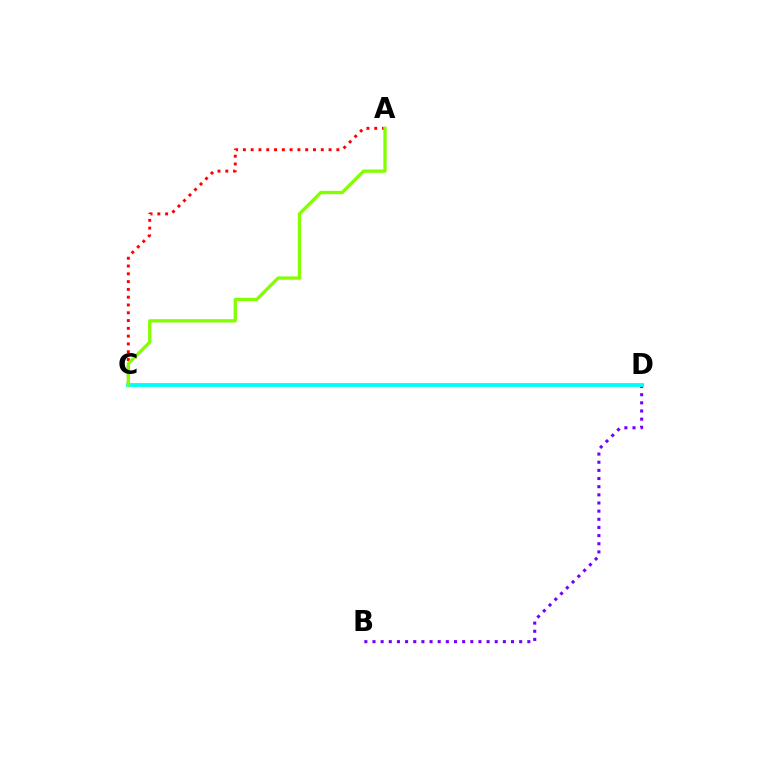{('A', 'C'): [{'color': '#ff0000', 'line_style': 'dotted', 'thickness': 2.12}, {'color': '#84ff00', 'line_style': 'solid', 'thickness': 2.39}], ('B', 'D'): [{'color': '#7200ff', 'line_style': 'dotted', 'thickness': 2.21}], ('C', 'D'): [{'color': '#00fff6', 'line_style': 'solid', 'thickness': 2.77}]}